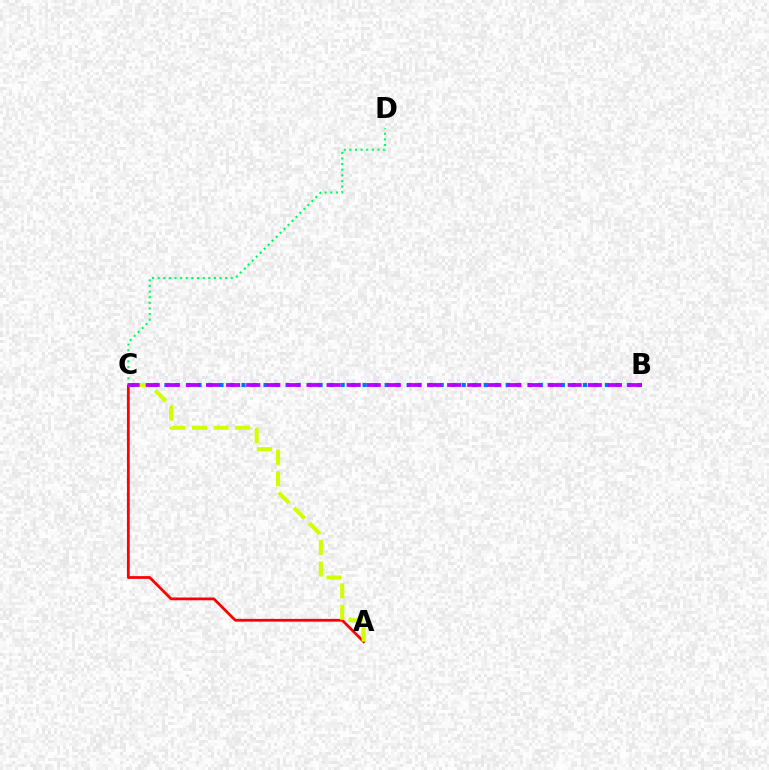{('B', 'C'): [{'color': '#0074ff', 'line_style': 'dotted', 'thickness': 2.99}, {'color': '#b900ff', 'line_style': 'dashed', 'thickness': 2.73}], ('A', 'C'): [{'color': '#ff0000', 'line_style': 'solid', 'thickness': 1.98}, {'color': '#d1ff00', 'line_style': 'dashed', 'thickness': 2.93}], ('C', 'D'): [{'color': '#00ff5c', 'line_style': 'dotted', 'thickness': 1.53}]}